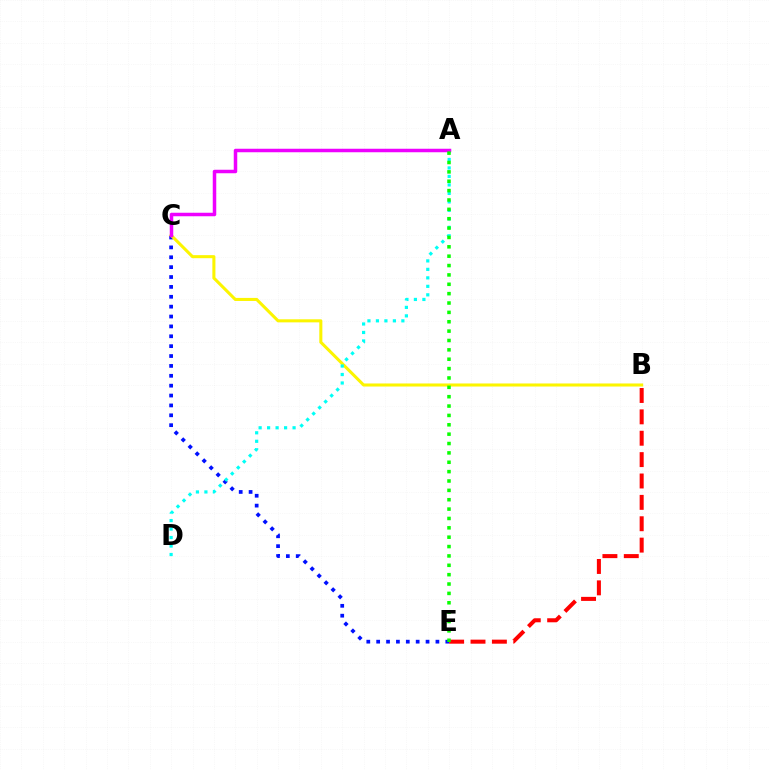{('C', 'E'): [{'color': '#0010ff', 'line_style': 'dotted', 'thickness': 2.68}], ('B', 'C'): [{'color': '#fcf500', 'line_style': 'solid', 'thickness': 2.2}], ('A', 'D'): [{'color': '#00fff6', 'line_style': 'dotted', 'thickness': 2.31}], ('B', 'E'): [{'color': '#ff0000', 'line_style': 'dashed', 'thickness': 2.9}], ('A', 'C'): [{'color': '#ee00ff', 'line_style': 'solid', 'thickness': 2.52}], ('A', 'E'): [{'color': '#08ff00', 'line_style': 'dotted', 'thickness': 2.55}]}